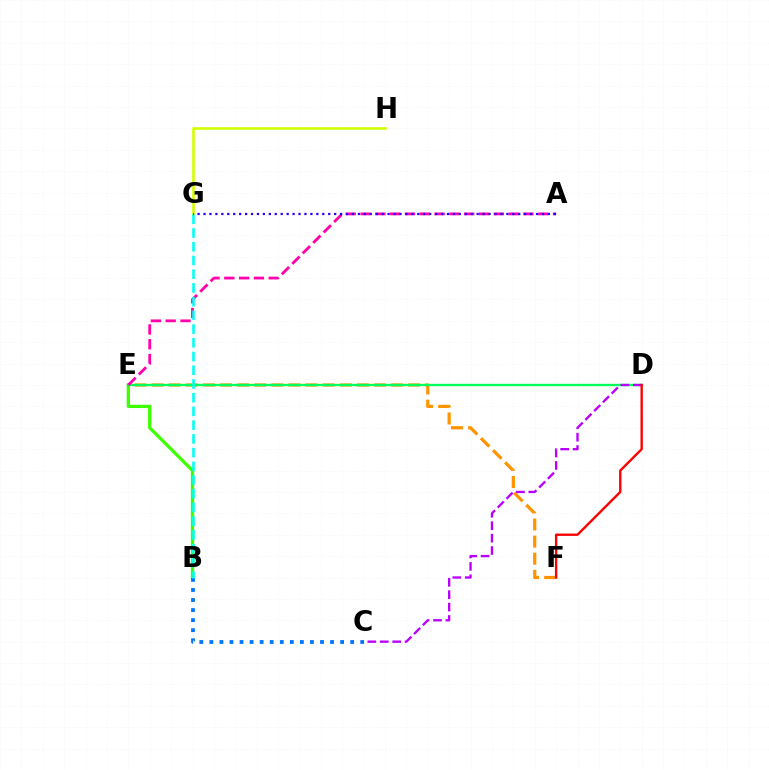{('B', 'E'): [{'color': '#3dff00', 'line_style': 'solid', 'thickness': 2.36}], ('E', 'F'): [{'color': '#ff9400', 'line_style': 'dashed', 'thickness': 2.32}], ('D', 'E'): [{'color': '#00ff5c', 'line_style': 'solid', 'thickness': 1.69}], ('B', 'C'): [{'color': '#0074ff', 'line_style': 'dotted', 'thickness': 2.73}], ('A', 'E'): [{'color': '#ff00ac', 'line_style': 'dashed', 'thickness': 2.01}], ('G', 'H'): [{'color': '#d1ff00', 'line_style': 'solid', 'thickness': 1.88}], ('C', 'D'): [{'color': '#b900ff', 'line_style': 'dashed', 'thickness': 1.69}], ('D', 'F'): [{'color': '#ff0000', 'line_style': 'solid', 'thickness': 1.7}], ('B', 'G'): [{'color': '#00fff6', 'line_style': 'dashed', 'thickness': 1.86}], ('A', 'G'): [{'color': '#2500ff', 'line_style': 'dotted', 'thickness': 1.61}]}